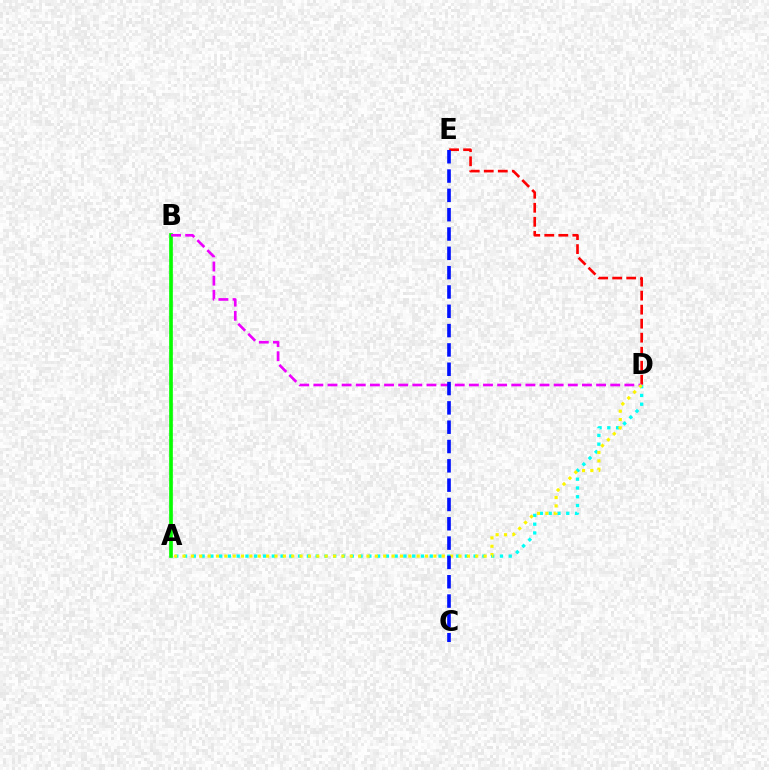{('D', 'E'): [{'color': '#ff0000', 'line_style': 'dashed', 'thickness': 1.9}], ('A', 'D'): [{'color': '#00fff6', 'line_style': 'dotted', 'thickness': 2.38}, {'color': '#fcf500', 'line_style': 'dotted', 'thickness': 2.27}], ('A', 'B'): [{'color': '#08ff00', 'line_style': 'solid', 'thickness': 2.65}], ('B', 'D'): [{'color': '#ee00ff', 'line_style': 'dashed', 'thickness': 1.92}], ('C', 'E'): [{'color': '#0010ff', 'line_style': 'dashed', 'thickness': 2.62}]}